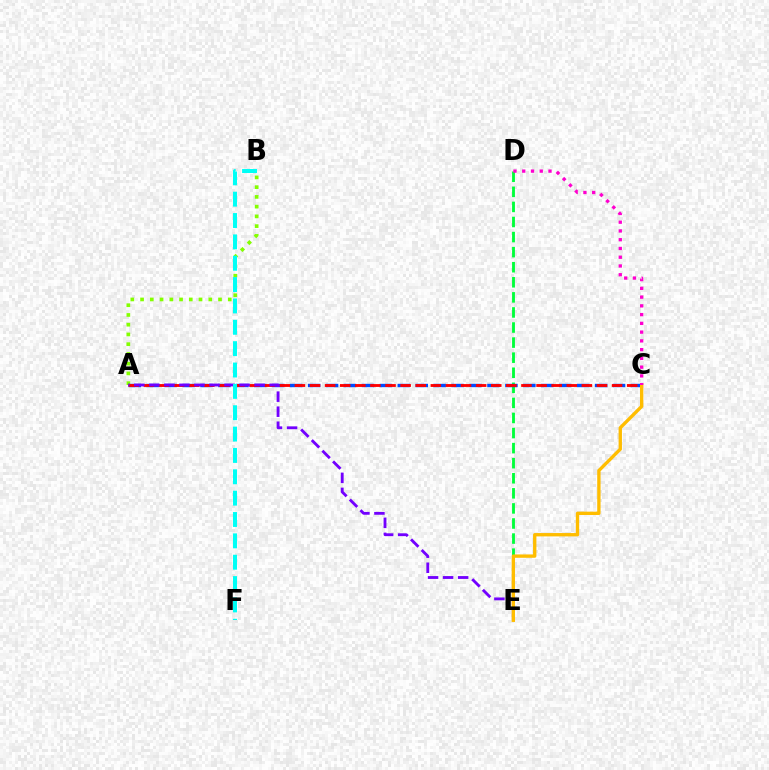{('D', 'E'): [{'color': '#00ff39', 'line_style': 'dashed', 'thickness': 2.05}], ('A', 'B'): [{'color': '#84ff00', 'line_style': 'dotted', 'thickness': 2.65}], ('A', 'C'): [{'color': '#004bff', 'line_style': 'dashed', 'thickness': 2.44}, {'color': '#ff0000', 'line_style': 'dashed', 'thickness': 2.05}], ('A', 'E'): [{'color': '#7200ff', 'line_style': 'dashed', 'thickness': 2.04}], ('B', 'F'): [{'color': '#00fff6', 'line_style': 'dashed', 'thickness': 2.9}], ('C', 'E'): [{'color': '#ffbd00', 'line_style': 'solid', 'thickness': 2.41}], ('C', 'D'): [{'color': '#ff00cf', 'line_style': 'dotted', 'thickness': 2.38}]}